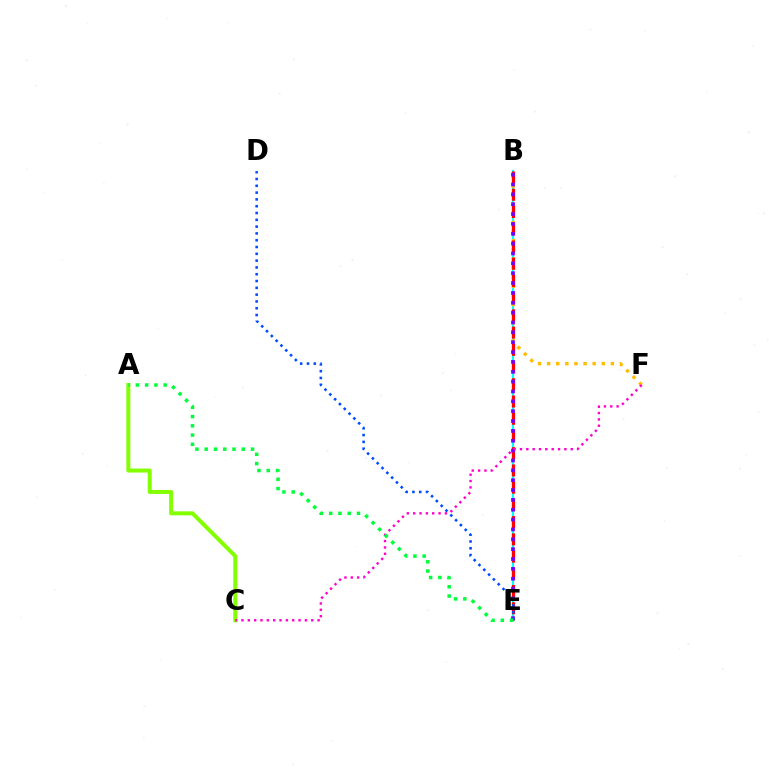{('B', 'E'): [{'color': '#00fff6', 'line_style': 'solid', 'thickness': 1.56}, {'color': '#ff0000', 'line_style': 'dashed', 'thickness': 2.34}, {'color': '#7200ff', 'line_style': 'dotted', 'thickness': 2.68}], ('B', 'F'): [{'color': '#ffbd00', 'line_style': 'dotted', 'thickness': 2.47}], ('A', 'C'): [{'color': '#84ff00', 'line_style': 'solid', 'thickness': 2.89}], ('D', 'E'): [{'color': '#004bff', 'line_style': 'dotted', 'thickness': 1.85}], ('C', 'F'): [{'color': '#ff00cf', 'line_style': 'dotted', 'thickness': 1.72}], ('A', 'E'): [{'color': '#00ff39', 'line_style': 'dotted', 'thickness': 2.52}]}